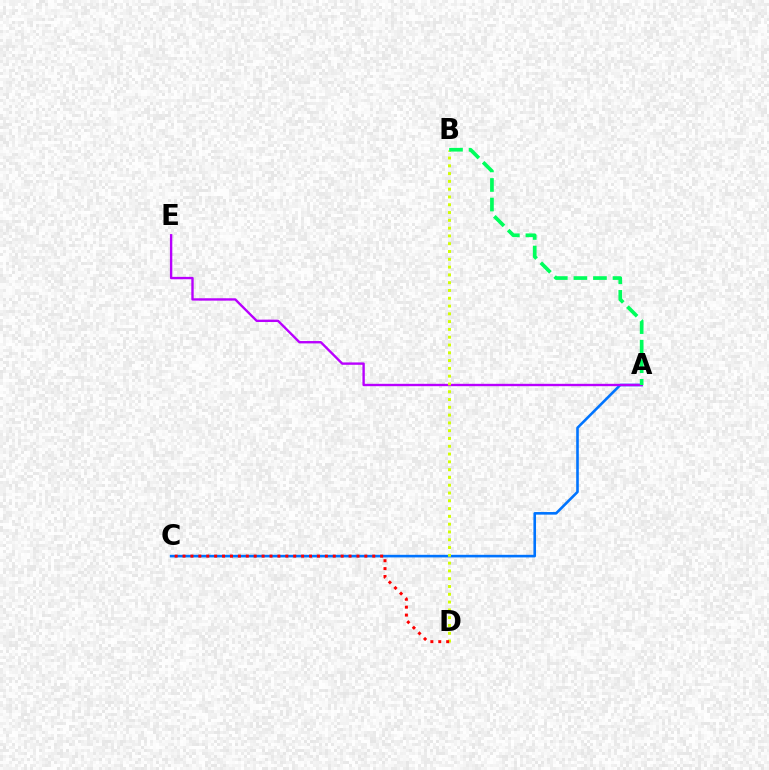{('A', 'C'): [{'color': '#0074ff', 'line_style': 'solid', 'thickness': 1.88}], ('A', 'E'): [{'color': '#b900ff', 'line_style': 'solid', 'thickness': 1.71}], ('B', 'D'): [{'color': '#d1ff00', 'line_style': 'dotted', 'thickness': 2.12}], ('C', 'D'): [{'color': '#ff0000', 'line_style': 'dotted', 'thickness': 2.15}], ('A', 'B'): [{'color': '#00ff5c', 'line_style': 'dashed', 'thickness': 2.66}]}